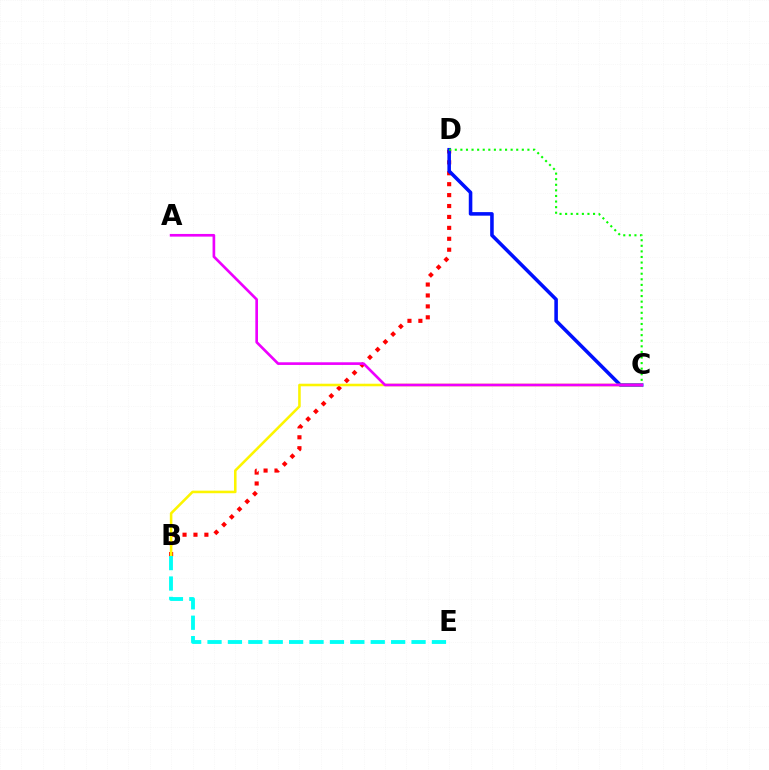{('B', 'D'): [{'color': '#ff0000', 'line_style': 'dotted', 'thickness': 2.97}], ('C', 'D'): [{'color': '#0010ff', 'line_style': 'solid', 'thickness': 2.56}, {'color': '#08ff00', 'line_style': 'dotted', 'thickness': 1.52}], ('B', 'C'): [{'color': '#fcf500', 'line_style': 'solid', 'thickness': 1.85}], ('A', 'C'): [{'color': '#ee00ff', 'line_style': 'solid', 'thickness': 1.92}], ('B', 'E'): [{'color': '#00fff6', 'line_style': 'dashed', 'thickness': 2.77}]}